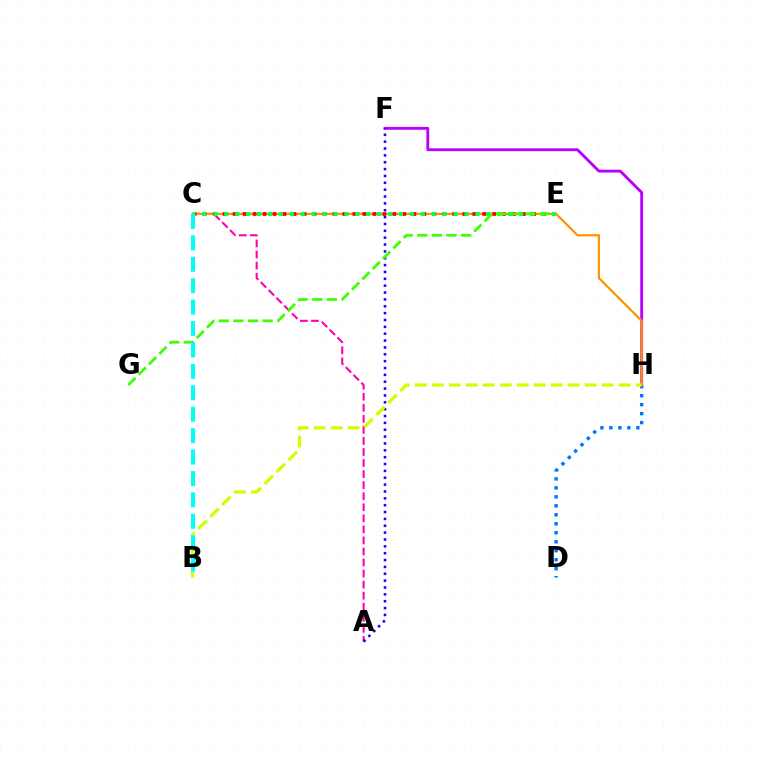{('D', 'H'): [{'color': '#0074ff', 'line_style': 'dotted', 'thickness': 2.44}], ('A', 'C'): [{'color': '#ff00ac', 'line_style': 'dashed', 'thickness': 1.5}], ('F', 'H'): [{'color': '#b900ff', 'line_style': 'solid', 'thickness': 2.05}], ('C', 'H'): [{'color': '#ff9400', 'line_style': 'solid', 'thickness': 1.61}], ('A', 'F'): [{'color': '#2500ff', 'line_style': 'dotted', 'thickness': 1.86}], ('C', 'E'): [{'color': '#ff0000', 'line_style': 'dotted', 'thickness': 2.71}, {'color': '#00ff5c', 'line_style': 'dotted', 'thickness': 2.97}], ('B', 'H'): [{'color': '#d1ff00', 'line_style': 'dashed', 'thickness': 2.31}], ('E', 'G'): [{'color': '#3dff00', 'line_style': 'dashed', 'thickness': 1.99}], ('B', 'C'): [{'color': '#00fff6', 'line_style': 'dashed', 'thickness': 2.91}]}